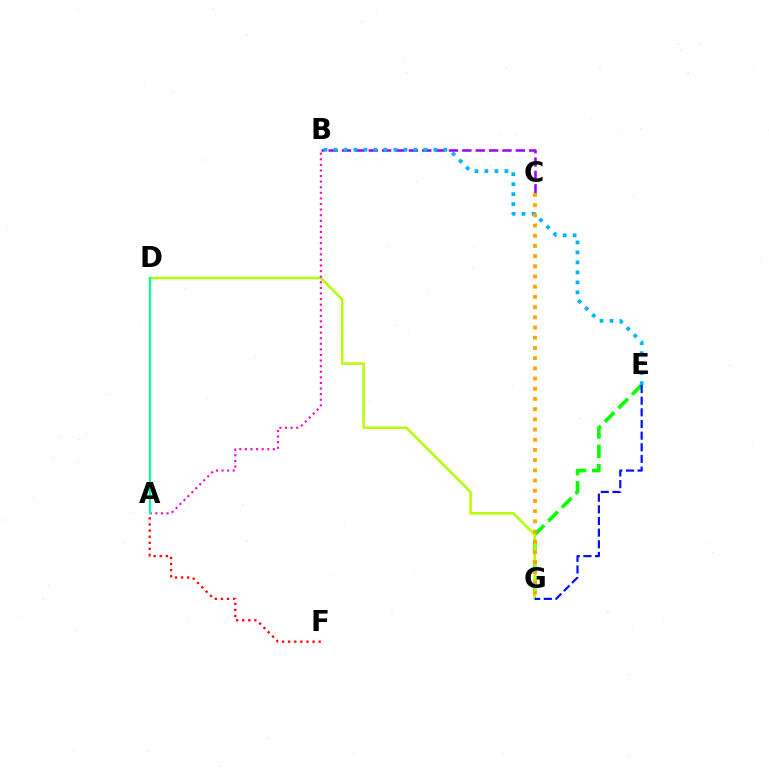{('B', 'C'): [{'color': '#9b00ff', 'line_style': 'dashed', 'thickness': 1.82}], ('E', 'G'): [{'color': '#08ff00', 'line_style': 'dashed', 'thickness': 2.62}, {'color': '#0010ff', 'line_style': 'dashed', 'thickness': 1.58}], ('D', 'G'): [{'color': '#b3ff00', 'line_style': 'solid', 'thickness': 1.8}], ('A', 'B'): [{'color': '#ff00bd', 'line_style': 'dotted', 'thickness': 1.52}], ('A', 'F'): [{'color': '#ff0000', 'line_style': 'dotted', 'thickness': 1.66}], ('B', 'E'): [{'color': '#00b5ff', 'line_style': 'dotted', 'thickness': 2.71}], ('C', 'G'): [{'color': '#ffa500', 'line_style': 'dotted', 'thickness': 2.77}], ('A', 'D'): [{'color': '#00ff9d', 'line_style': 'solid', 'thickness': 1.58}]}